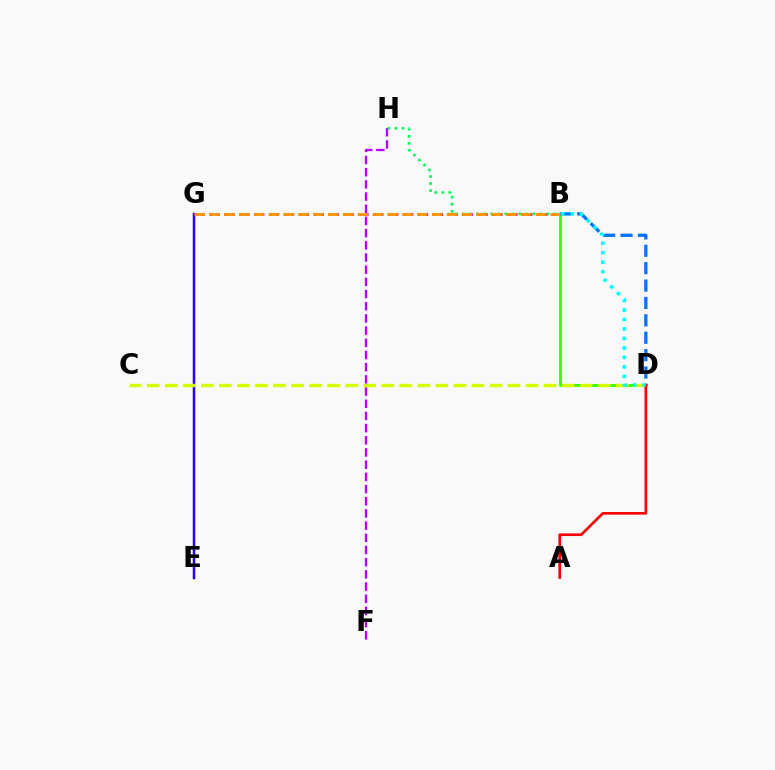{('E', 'G'): [{'color': '#2500ff', 'line_style': 'solid', 'thickness': 1.8}], ('B', 'G'): [{'color': '#ff00ac', 'line_style': 'dotted', 'thickness': 2.02}, {'color': '#ff9400', 'line_style': 'dashed', 'thickness': 2.02}], ('F', 'H'): [{'color': '#b900ff', 'line_style': 'dashed', 'thickness': 1.66}], ('B', 'D'): [{'color': '#3dff00', 'line_style': 'solid', 'thickness': 2.13}, {'color': '#0074ff', 'line_style': 'dashed', 'thickness': 2.36}, {'color': '#00fff6', 'line_style': 'dotted', 'thickness': 2.57}], ('C', 'D'): [{'color': '#d1ff00', 'line_style': 'dashed', 'thickness': 2.45}], ('A', 'D'): [{'color': '#ff0000', 'line_style': 'solid', 'thickness': 1.91}], ('B', 'H'): [{'color': '#00ff5c', 'line_style': 'dotted', 'thickness': 1.91}]}